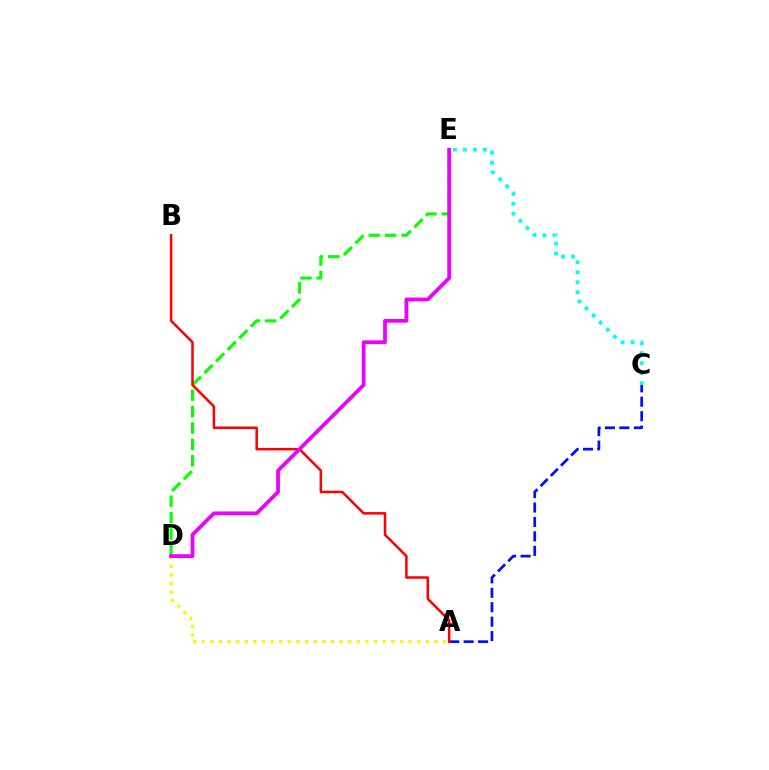{('C', 'E'): [{'color': '#00fff6', 'line_style': 'dotted', 'thickness': 2.72}], ('D', 'E'): [{'color': '#08ff00', 'line_style': 'dashed', 'thickness': 2.23}, {'color': '#ee00ff', 'line_style': 'solid', 'thickness': 2.7}], ('A', 'D'): [{'color': '#fcf500', 'line_style': 'dotted', 'thickness': 2.34}], ('A', 'C'): [{'color': '#0010ff', 'line_style': 'dashed', 'thickness': 1.96}], ('A', 'B'): [{'color': '#ff0000', 'line_style': 'solid', 'thickness': 1.8}]}